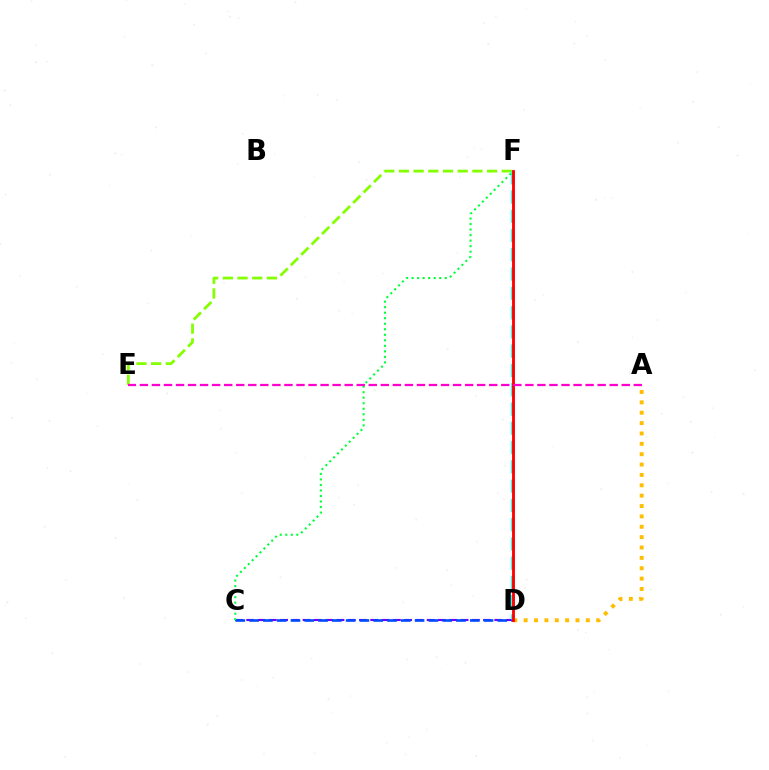{('C', 'D'): [{'color': '#7200ff', 'line_style': 'dashed', 'thickness': 1.53}, {'color': '#004bff', 'line_style': 'dashed', 'thickness': 1.87}], ('E', 'F'): [{'color': '#84ff00', 'line_style': 'dashed', 'thickness': 2.0}], ('D', 'F'): [{'color': '#00fff6', 'line_style': 'dashed', 'thickness': 2.62}, {'color': '#ff0000', 'line_style': 'solid', 'thickness': 2.04}], ('A', 'D'): [{'color': '#ffbd00', 'line_style': 'dotted', 'thickness': 2.82}], ('C', 'F'): [{'color': '#00ff39', 'line_style': 'dotted', 'thickness': 1.5}], ('A', 'E'): [{'color': '#ff00cf', 'line_style': 'dashed', 'thickness': 1.64}]}